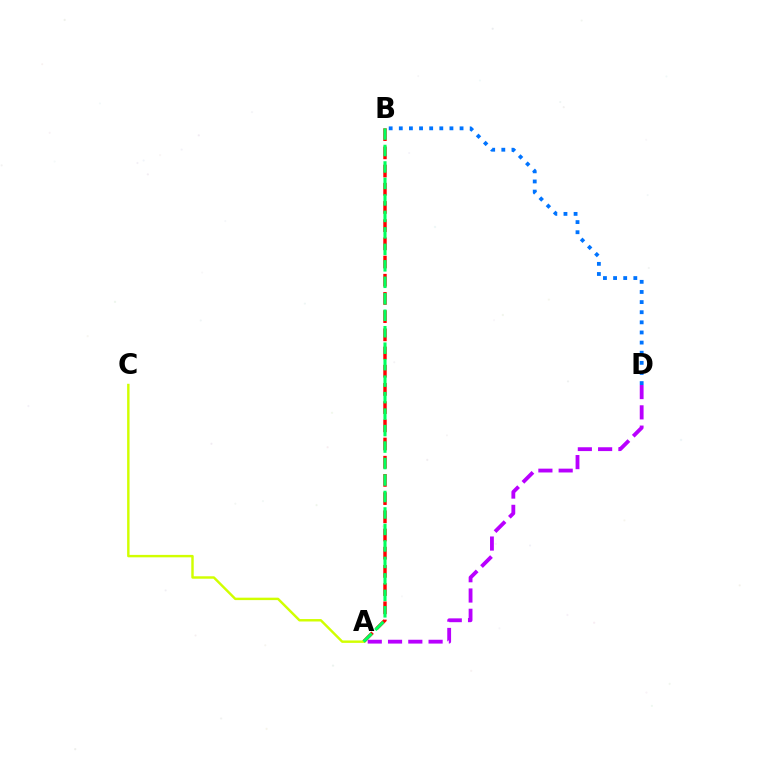{('A', 'B'): [{'color': '#ff0000', 'line_style': 'dashed', 'thickness': 2.47}, {'color': '#00ff5c', 'line_style': 'dashed', 'thickness': 2.24}], ('A', 'C'): [{'color': '#d1ff00', 'line_style': 'solid', 'thickness': 1.75}], ('A', 'D'): [{'color': '#b900ff', 'line_style': 'dashed', 'thickness': 2.75}], ('B', 'D'): [{'color': '#0074ff', 'line_style': 'dotted', 'thickness': 2.75}]}